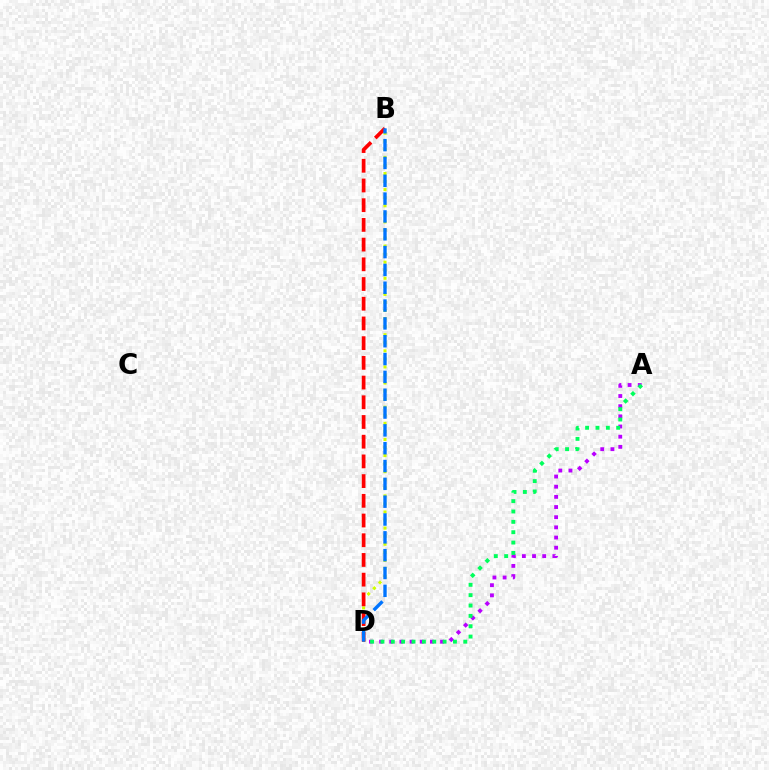{('A', 'D'): [{'color': '#b900ff', 'line_style': 'dotted', 'thickness': 2.76}, {'color': '#00ff5c', 'line_style': 'dotted', 'thickness': 2.81}], ('B', 'D'): [{'color': '#d1ff00', 'line_style': 'dotted', 'thickness': 2.19}, {'color': '#ff0000', 'line_style': 'dashed', 'thickness': 2.68}, {'color': '#0074ff', 'line_style': 'dashed', 'thickness': 2.42}]}